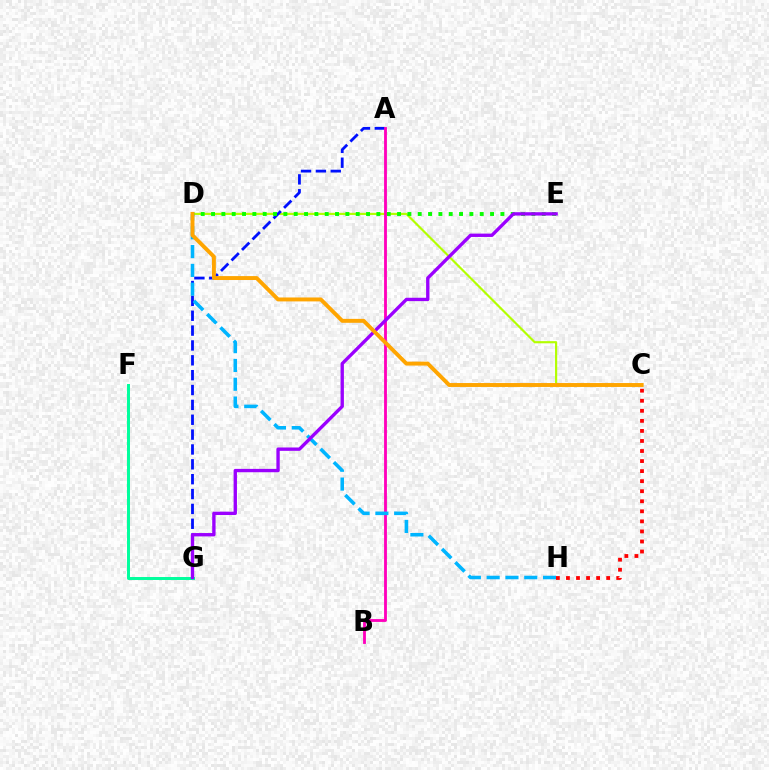{('F', 'G'): [{'color': '#00ff9d', 'line_style': 'solid', 'thickness': 2.14}], ('C', 'D'): [{'color': '#b3ff00', 'line_style': 'solid', 'thickness': 1.56}, {'color': '#ffa500', 'line_style': 'solid', 'thickness': 2.83}], ('A', 'G'): [{'color': '#0010ff', 'line_style': 'dashed', 'thickness': 2.02}], ('D', 'E'): [{'color': '#08ff00', 'line_style': 'dotted', 'thickness': 2.81}], ('A', 'B'): [{'color': '#ff00bd', 'line_style': 'solid', 'thickness': 2.04}], ('D', 'H'): [{'color': '#00b5ff', 'line_style': 'dashed', 'thickness': 2.55}], ('C', 'H'): [{'color': '#ff0000', 'line_style': 'dotted', 'thickness': 2.73}], ('E', 'G'): [{'color': '#9b00ff', 'line_style': 'solid', 'thickness': 2.42}]}